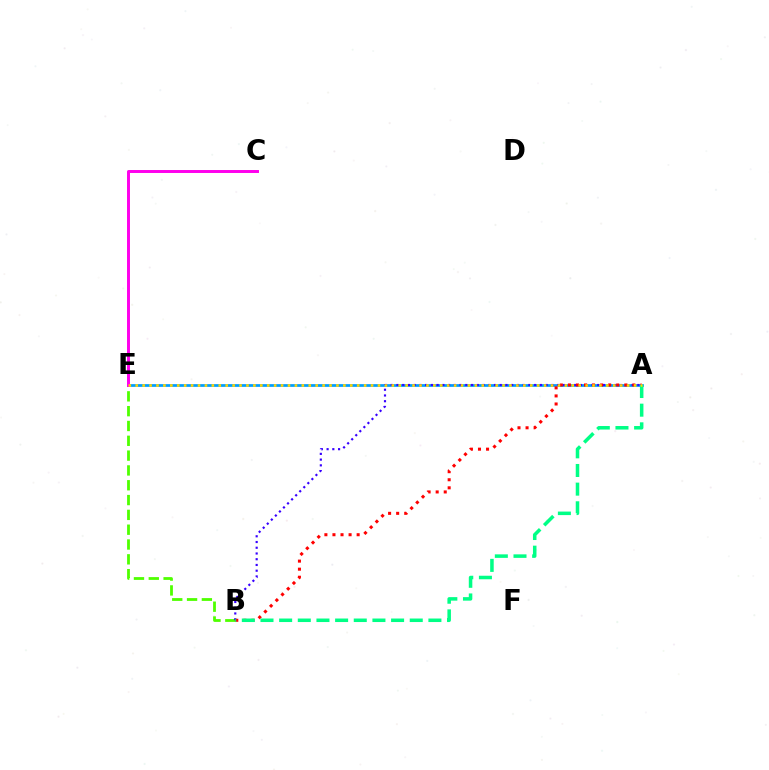{('A', 'E'): [{'color': '#009eff', 'line_style': 'solid', 'thickness': 1.97}, {'color': '#ffd500', 'line_style': 'dotted', 'thickness': 1.88}], ('B', 'E'): [{'color': '#4fff00', 'line_style': 'dashed', 'thickness': 2.01}], ('A', 'B'): [{'color': '#3700ff', 'line_style': 'dotted', 'thickness': 1.56}, {'color': '#ff0000', 'line_style': 'dotted', 'thickness': 2.19}, {'color': '#00ff86', 'line_style': 'dashed', 'thickness': 2.53}], ('C', 'E'): [{'color': '#ff00ed', 'line_style': 'solid', 'thickness': 2.13}]}